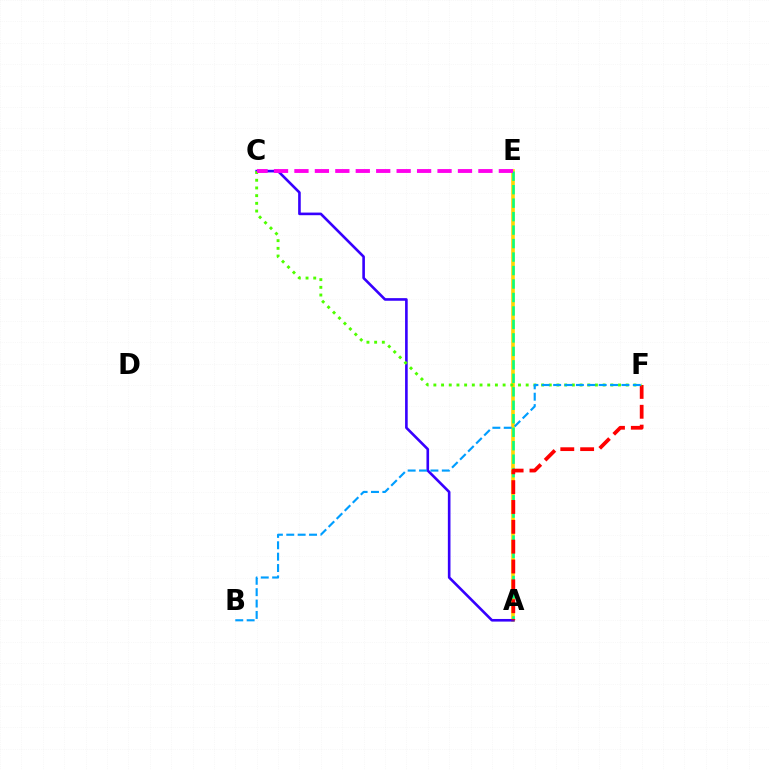{('A', 'E'): [{'color': '#ffd500', 'line_style': 'solid', 'thickness': 2.6}, {'color': '#00ff86', 'line_style': 'dashed', 'thickness': 1.83}], ('A', 'C'): [{'color': '#3700ff', 'line_style': 'solid', 'thickness': 1.89}], ('A', 'F'): [{'color': '#ff0000', 'line_style': 'dashed', 'thickness': 2.7}], ('C', 'F'): [{'color': '#4fff00', 'line_style': 'dotted', 'thickness': 2.09}], ('C', 'E'): [{'color': '#ff00ed', 'line_style': 'dashed', 'thickness': 2.78}], ('B', 'F'): [{'color': '#009eff', 'line_style': 'dashed', 'thickness': 1.55}]}